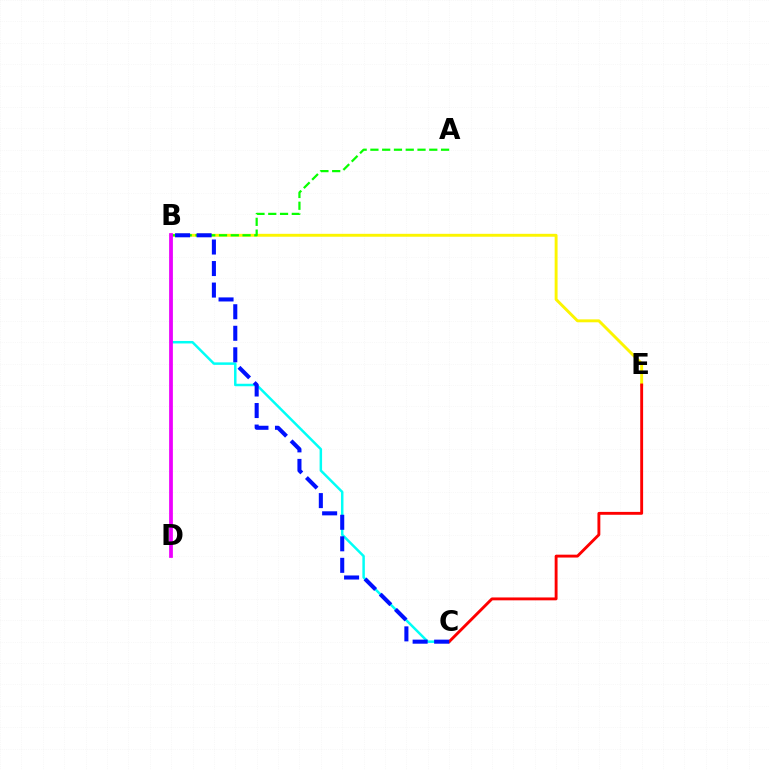{('B', 'E'): [{'color': '#fcf500', 'line_style': 'solid', 'thickness': 2.1}], ('B', 'C'): [{'color': '#00fff6', 'line_style': 'solid', 'thickness': 1.79}, {'color': '#0010ff', 'line_style': 'dashed', 'thickness': 2.92}], ('A', 'B'): [{'color': '#08ff00', 'line_style': 'dashed', 'thickness': 1.6}], ('C', 'E'): [{'color': '#ff0000', 'line_style': 'solid', 'thickness': 2.07}], ('B', 'D'): [{'color': '#ee00ff', 'line_style': 'solid', 'thickness': 2.7}]}